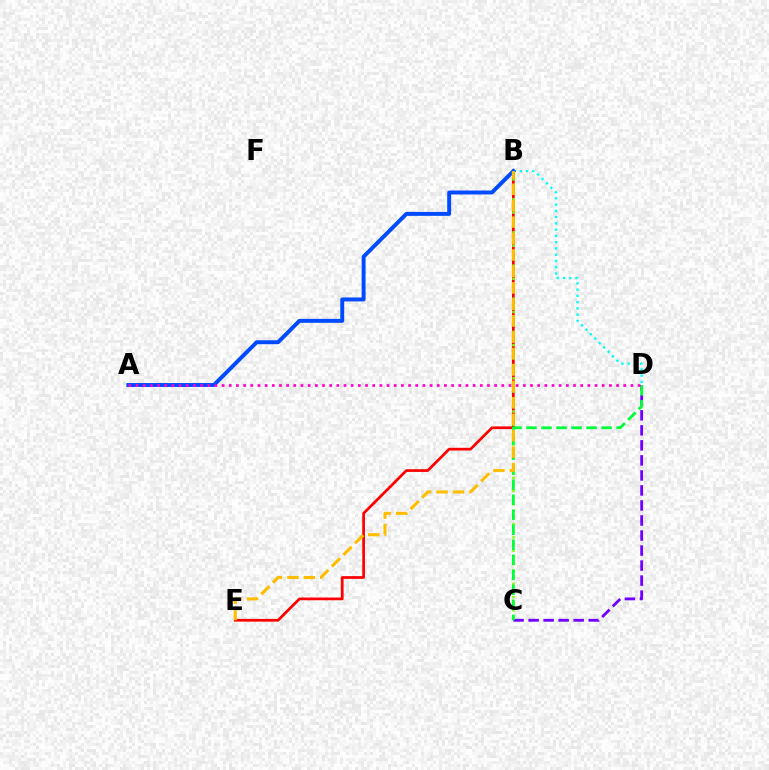{('C', 'D'): [{'color': '#7200ff', 'line_style': 'dashed', 'thickness': 2.04}, {'color': '#00ff39', 'line_style': 'dashed', 'thickness': 2.04}], ('B', 'D'): [{'color': '#00fff6', 'line_style': 'dotted', 'thickness': 1.7}], ('B', 'E'): [{'color': '#ff0000', 'line_style': 'solid', 'thickness': 1.96}, {'color': '#ffbd00', 'line_style': 'dashed', 'thickness': 2.23}], ('A', 'B'): [{'color': '#004bff', 'line_style': 'solid', 'thickness': 2.84}], ('B', 'C'): [{'color': '#84ff00', 'line_style': 'dotted', 'thickness': 1.8}], ('A', 'D'): [{'color': '#ff00cf', 'line_style': 'dotted', 'thickness': 1.95}]}